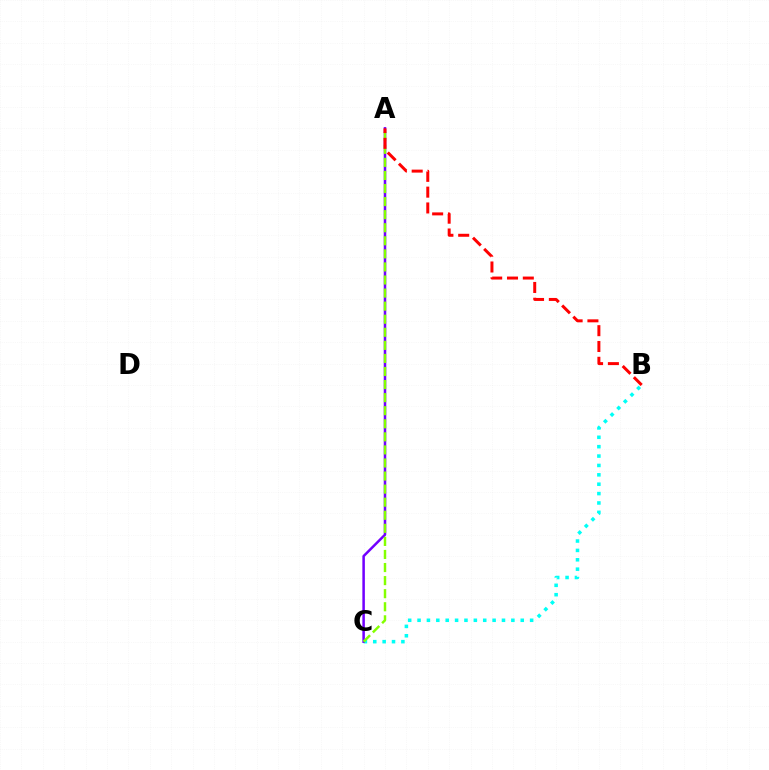{('B', 'C'): [{'color': '#00fff6', 'line_style': 'dotted', 'thickness': 2.55}], ('A', 'C'): [{'color': '#7200ff', 'line_style': 'solid', 'thickness': 1.82}, {'color': '#84ff00', 'line_style': 'dashed', 'thickness': 1.78}], ('A', 'B'): [{'color': '#ff0000', 'line_style': 'dashed', 'thickness': 2.15}]}